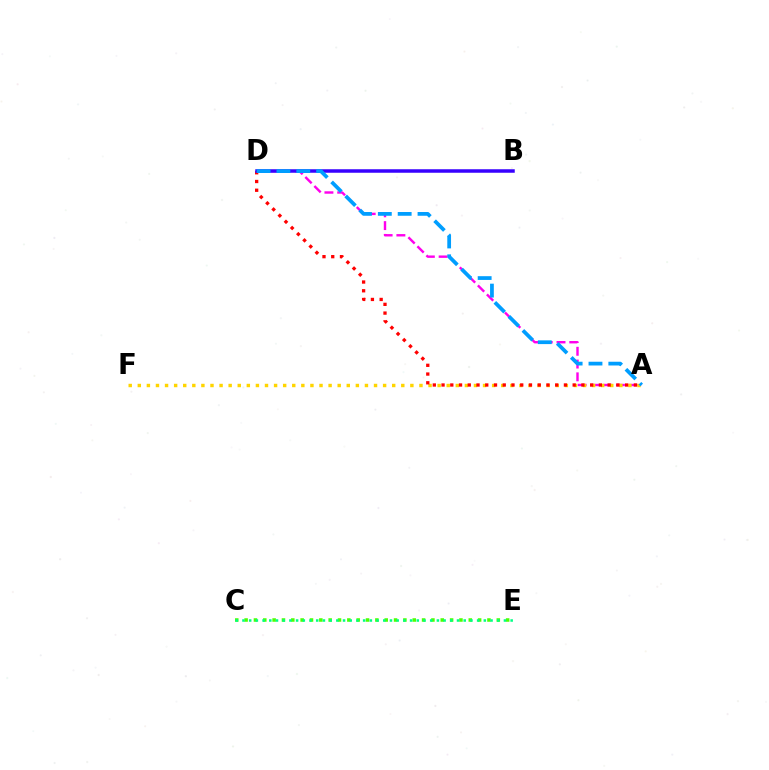{('A', 'D'): [{'color': '#ff00ed', 'line_style': 'dashed', 'thickness': 1.74}, {'color': '#ff0000', 'line_style': 'dotted', 'thickness': 2.38}, {'color': '#009eff', 'line_style': 'dashed', 'thickness': 2.7}], ('A', 'F'): [{'color': '#ffd500', 'line_style': 'dotted', 'thickness': 2.47}], ('B', 'D'): [{'color': '#3700ff', 'line_style': 'solid', 'thickness': 2.52}], ('C', 'E'): [{'color': '#4fff00', 'line_style': 'dotted', 'thickness': 2.54}, {'color': '#00ff86', 'line_style': 'dotted', 'thickness': 1.82}]}